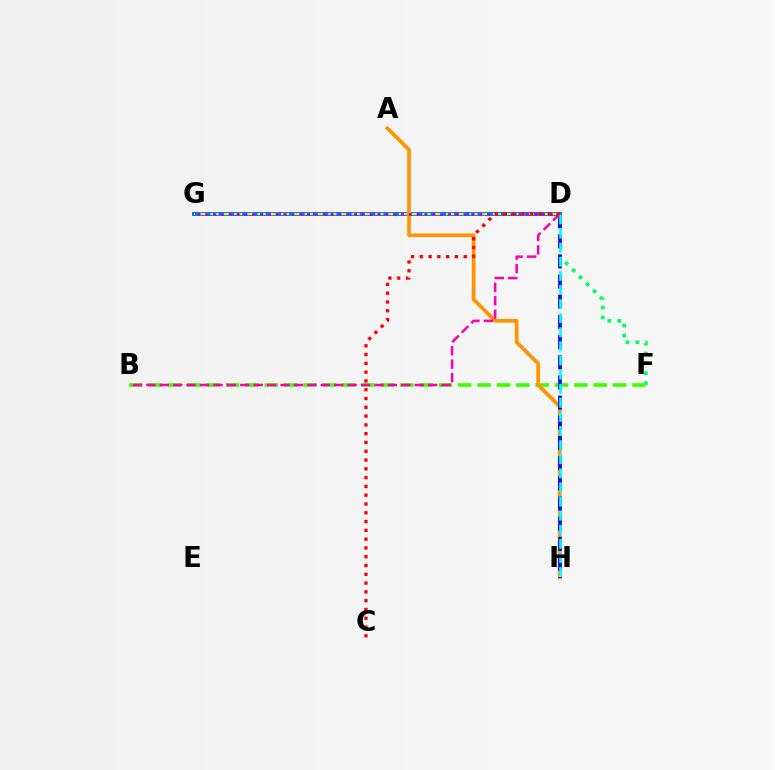{('D', 'G'): [{'color': '#0074ff', 'line_style': 'solid', 'thickness': 2.88}, {'color': '#d1ff00', 'line_style': 'dashed', 'thickness': 1.6}, {'color': '#b900ff', 'line_style': 'dotted', 'thickness': 2.13}], ('D', 'F'): [{'color': '#00ff5c', 'line_style': 'dotted', 'thickness': 2.68}], ('B', 'F'): [{'color': '#3dff00', 'line_style': 'dashed', 'thickness': 2.63}], ('A', 'H'): [{'color': '#ff9400', 'line_style': 'solid', 'thickness': 2.68}], ('D', 'H'): [{'color': '#2500ff', 'line_style': 'dashed', 'thickness': 2.74}, {'color': '#00fff6', 'line_style': 'dashed', 'thickness': 1.92}], ('B', 'D'): [{'color': '#ff00ac', 'line_style': 'dashed', 'thickness': 1.82}], ('C', 'D'): [{'color': '#ff0000', 'line_style': 'dotted', 'thickness': 2.39}]}